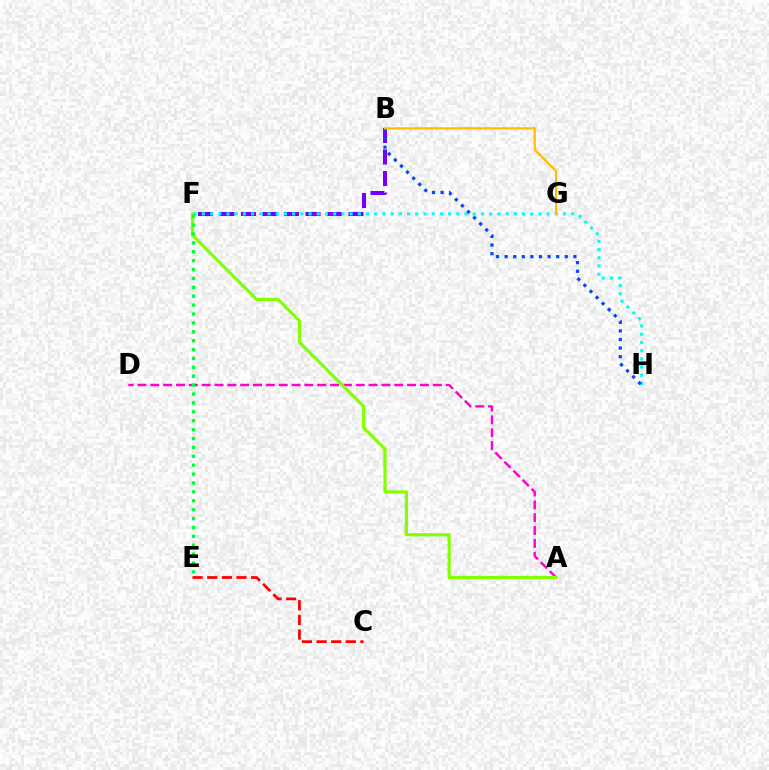{('A', 'D'): [{'color': '#ff00cf', 'line_style': 'dashed', 'thickness': 1.74}], ('B', 'F'): [{'color': '#7200ff', 'line_style': 'dashed', 'thickness': 2.92}], ('F', 'H'): [{'color': '#00fff6', 'line_style': 'dotted', 'thickness': 2.23}], ('C', 'E'): [{'color': '#ff0000', 'line_style': 'dashed', 'thickness': 1.99}], ('A', 'F'): [{'color': '#84ff00', 'line_style': 'solid', 'thickness': 2.29}], ('B', 'H'): [{'color': '#004bff', 'line_style': 'dotted', 'thickness': 2.34}], ('B', 'G'): [{'color': '#ffbd00', 'line_style': 'solid', 'thickness': 1.59}], ('E', 'F'): [{'color': '#00ff39', 'line_style': 'dotted', 'thickness': 2.42}]}